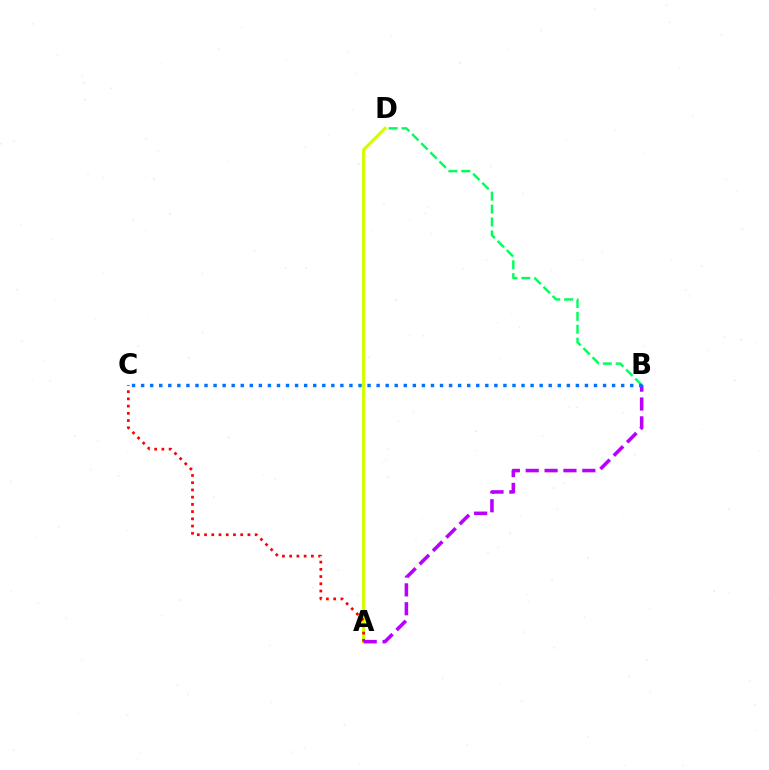{('A', 'D'): [{'color': '#d1ff00', 'line_style': 'solid', 'thickness': 2.25}], ('A', 'C'): [{'color': '#ff0000', 'line_style': 'dotted', 'thickness': 1.96}], ('A', 'B'): [{'color': '#b900ff', 'line_style': 'dashed', 'thickness': 2.56}], ('B', 'D'): [{'color': '#00ff5c', 'line_style': 'dashed', 'thickness': 1.75}], ('B', 'C'): [{'color': '#0074ff', 'line_style': 'dotted', 'thickness': 2.46}]}